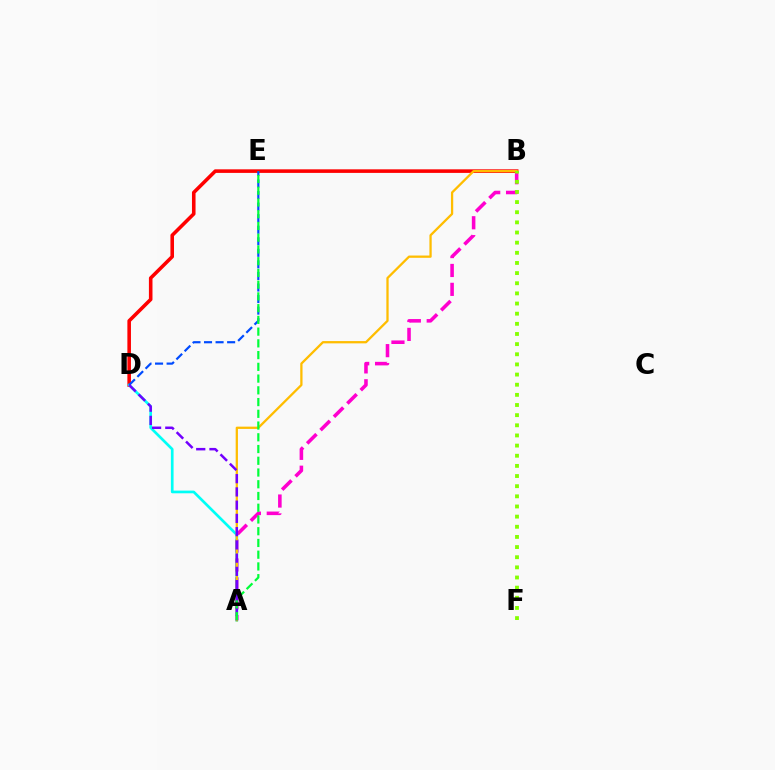{('B', 'D'): [{'color': '#ff0000', 'line_style': 'solid', 'thickness': 2.57}], ('A', 'B'): [{'color': '#ff00cf', 'line_style': 'dashed', 'thickness': 2.57}, {'color': '#ffbd00', 'line_style': 'solid', 'thickness': 1.64}], ('A', 'D'): [{'color': '#00fff6', 'line_style': 'solid', 'thickness': 1.93}, {'color': '#7200ff', 'line_style': 'dashed', 'thickness': 1.8}], ('D', 'E'): [{'color': '#004bff', 'line_style': 'dashed', 'thickness': 1.57}], ('B', 'F'): [{'color': '#84ff00', 'line_style': 'dotted', 'thickness': 2.76}], ('A', 'E'): [{'color': '#00ff39', 'line_style': 'dashed', 'thickness': 1.59}]}